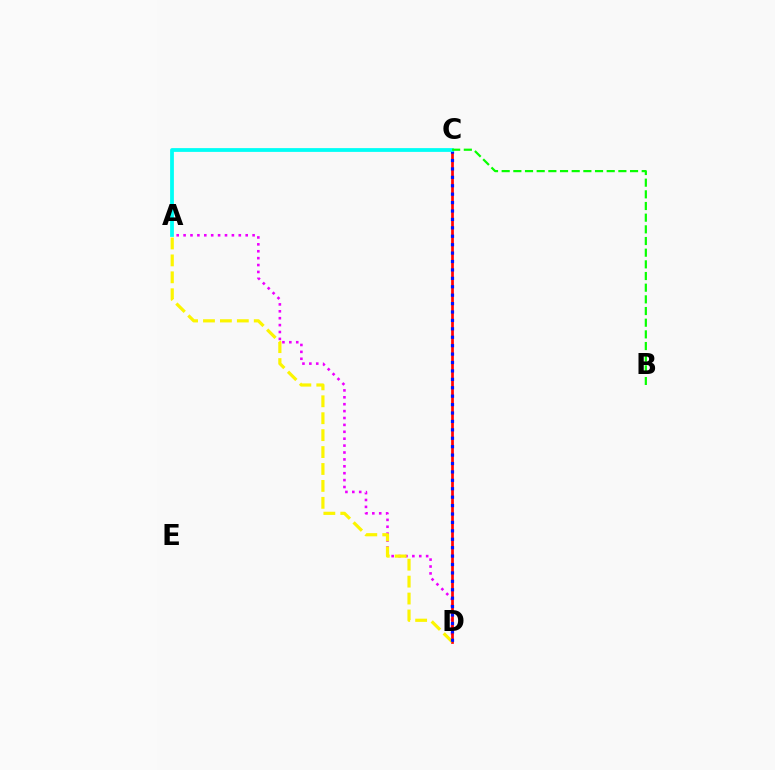{('A', 'D'): [{'color': '#ee00ff', 'line_style': 'dotted', 'thickness': 1.87}, {'color': '#fcf500', 'line_style': 'dashed', 'thickness': 2.3}], ('C', 'D'): [{'color': '#ff0000', 'line_style': 'solid', 'thickness': 1.95}, {'color': '#0010ff', 'line_style': 'dotted', 'thickness': 2.29}], ('A', 'C'): [{'color': '#00fff6', 'line_style': 'solid', 'thickness': 2.72}], ('B', 'C'): [{'color': '#08ff00', 'line_style': 'dashed', 'thickness': 1.59}]}